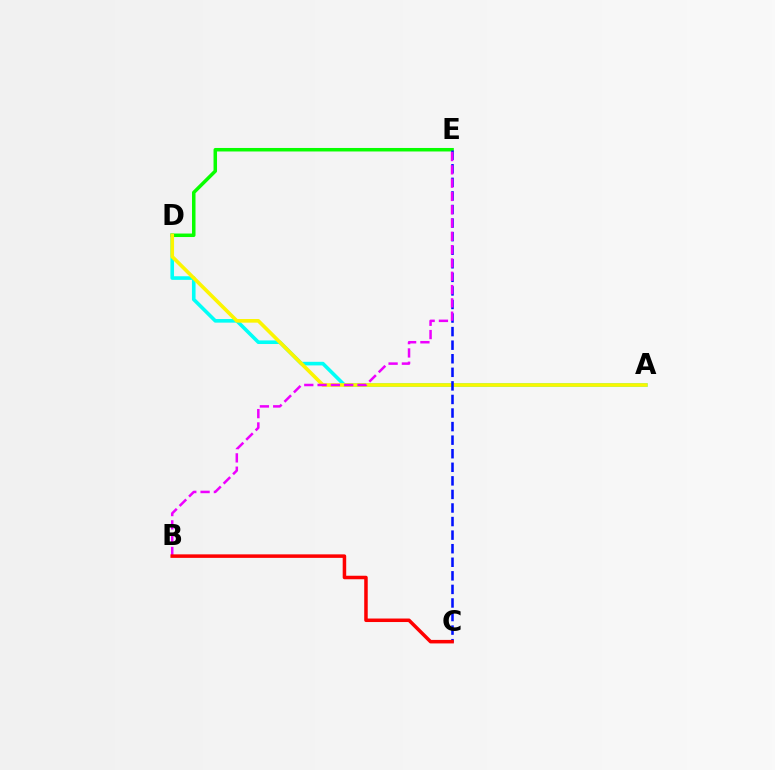{('A', 'D'): [{'color': '#00fff6', 'line_style': 'solid', 'thickness': 2.59}, {'color': '#fcf500', 'line_style': 'solid', 'thickness': 2.62}], ('D', 'E'): [{'color': '#08ff00', 'line_style': 'solid', 'thickness': 2.52}], ('C', 'E'): [{'color': '#0010ff', 'line_style': 'dashed', 'thickness': 1.84}], ('B', 'E'): [{'color': '#ee00ff', 'line_style': 'dashed', 'thickness': 1.81}], ('B', 'C'): [{'color': '#ff0000', 'line_style': 'solid', 'thickness': 2.53}]}